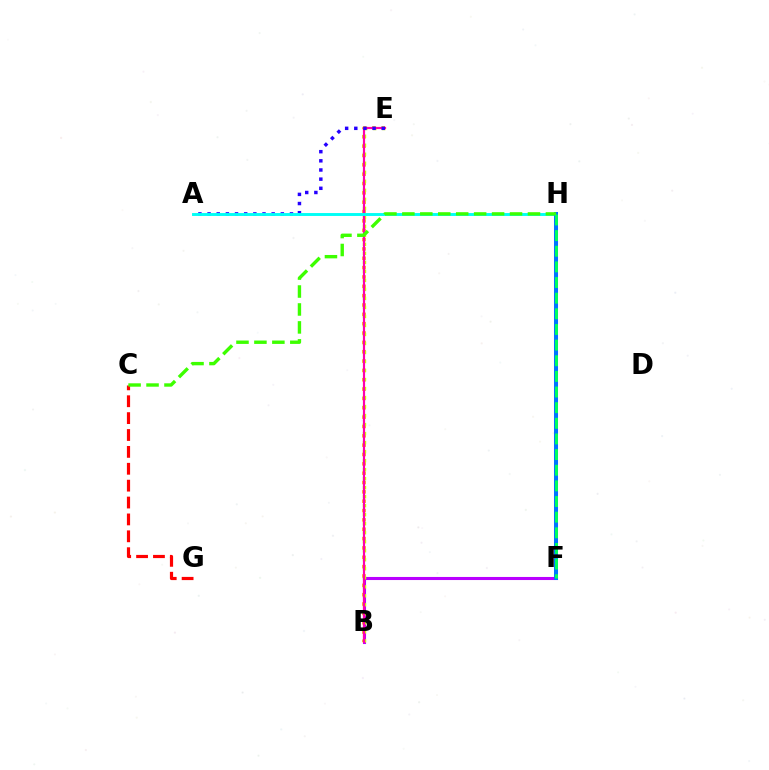{('B', 'E'): [{'color': '#ff9400', 'line_style': 'dotted', 'thickness': 2.54}, {'color': '#d1ff00', 'line_style': 'dotted', 'thickness': 2.45}, {'color': '#ff00ac', 'line_style': 'solid', 'thickness': 1.57}], ('B', 'F'): [{'color': '#b900ff', 'line_style': 'solid', 'thickness': 2.22}], ('A', 'E'): [{'color': '#2500ff', 'line_style': 'dotted', 'thickness': 2.49}], ('C', 'G'): [{'color': '#ff0000', 'line_style': 'dashed', 'thickness': 2.29}], ('A', 'H'): [{'color': '#00fff6', 'line_style': 'solid', 'thickness': 2.09}], ('F', 'H'): [{'color': '#0074ff', 'line_style': 'solid', 'thickness': 2.89}, {'color': '#00ff5c', 'line_style': 'dashed', 'thickness': 2.12}], ('C', 'H'): [{'color': '#3dff00', 'line_style': 'dashed', 'thickness': 2.44}]}